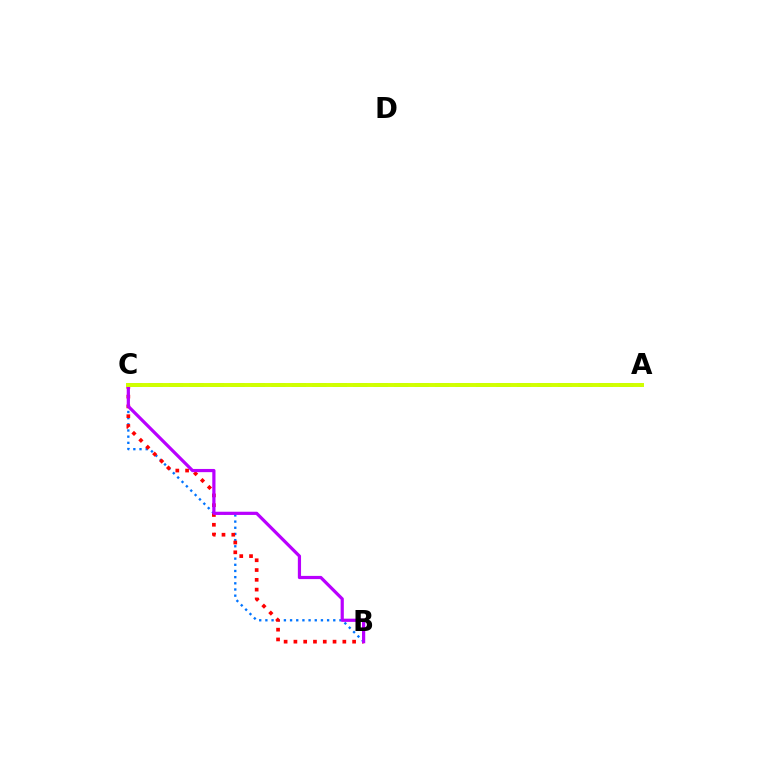{('A', 'C'): [{'color': '#00ff5c', 'line_style': 'dashed', 'thickness': 2.78}, {'color': '#d1ff00', 'line_style': 'solid', 'thickness': 2.84}], ('B', 'C'): [{'color': '#0074ff', 'line_style': 'dotted', 'thickness': 1.68}, {'color': '#ff0000', 'line_style': 'dotted', 'thickness': 2.66}, {'color': '#b900ff', 'line_style': 'solid', 'thickness': 2.31}]}